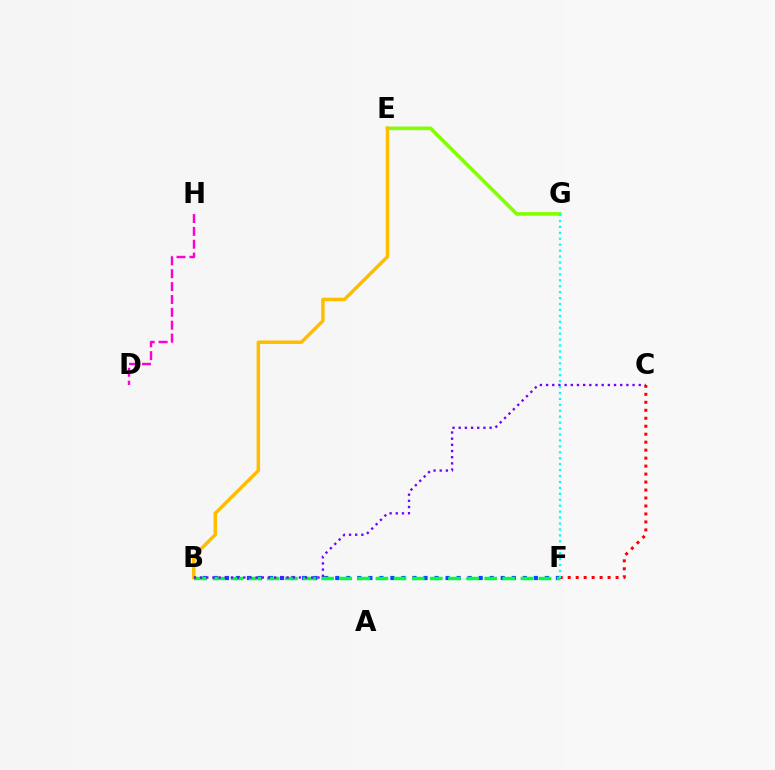{('C', 'F'): [{'color': '#ff0000', 'line_style': 'dotted', 'thickness': 2.17}], ('B', 'F'): [{'color': '#004bff', 'line_style': 'dotted', 'thickness': 3.0}, {'color': '#00ff39', 'line_style': 'dashed', 'thickness': 2.46}], ('E', 'G'): [{'color': '#84ff00', 'line_style': 'solid', 'thickness': 2.62}], ('B', 'E'): [{'color': '#ffbd00', 'line_style': 'solid', 'thickness': 2.49}], ('B', 'C'): [{'color': '#7200ff', 'line_style': 'dotted', 'thickness': 1.68}], ('F', 'G'): [{'color': '#00fff6', 'line_style': 'dotted', 'thickness': 1.61}], ('D', 'H'): [{'color': '#ff00cf', 'line_style': 'dashed', 'thickness': 1.75}]}